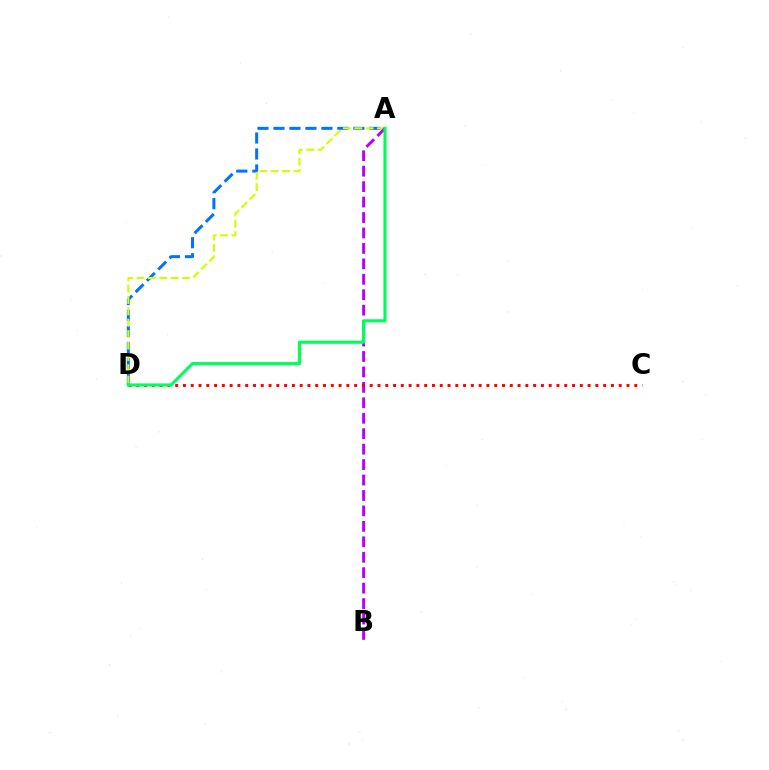{('A', 'D'): [{'color': '#0074ff', 'line_style': 'dashed', 'thickness': 2.17}, {'color': '#d1ff00', 'line_style': 'dashed', 'thickness': 1.55}, {'color': '#00ff5c', 'line_style': 'solid', 'thickness': 2.25}], ('A', 'B'): [{'color': '#b900ff', 'line_style': 'dashed', 'thickness': 2.1}], ('C', 'D'): [{'color': '#ff0000', 'line_style': 'dotted', 'thickness': 2.11}]}